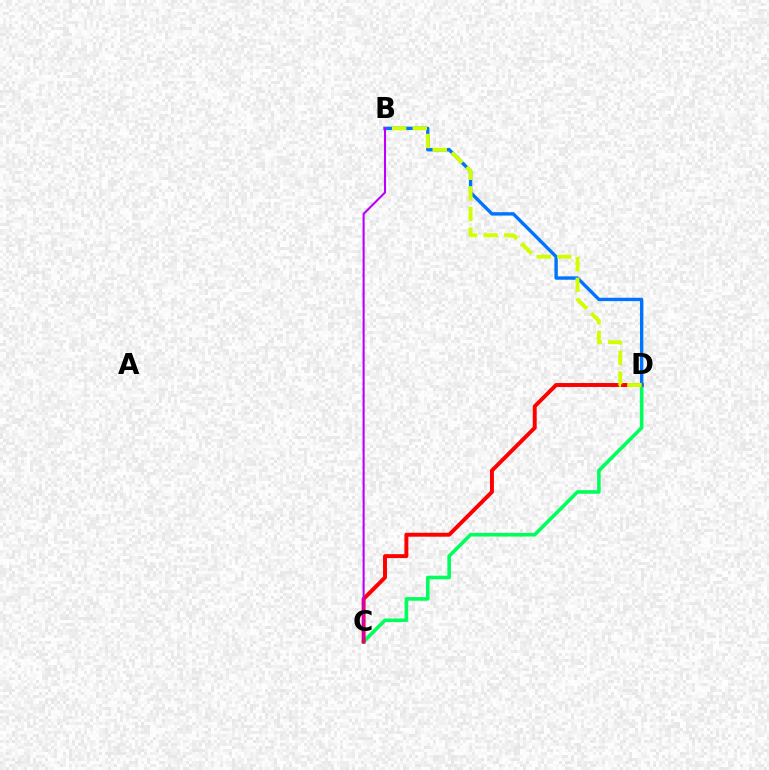{('C', 'D'): [{'color': '#00ff5c', 'line_style': 'solid', 'thickness': 2.59}, {'color': '#ff0000', 'line_style': 'solid', 'thickness': 2.83}], ('B', 'D'): [{'color': '#0074ff', 'line_style': 'solid', 'thickness': 2.43}, {'color': '#d1ff00', 'line_style': 'dashed', 'thickness': 2.81}], ('B', 'C'): [{'color': '#b900ff', 'line_style': 'solid', 'thickness': 1.51}]}